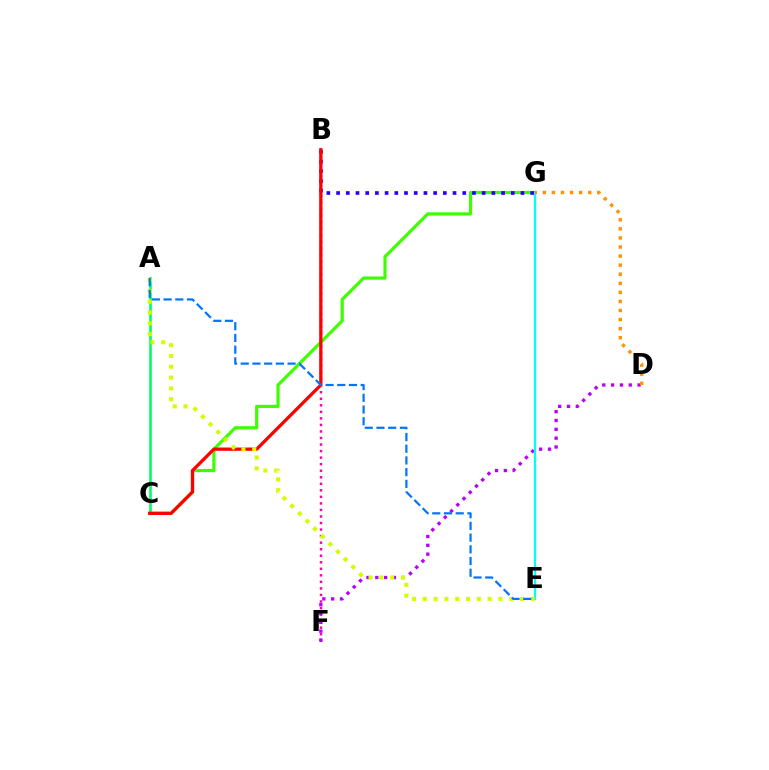{('B', 'F'): [{'color': '#ff00ac', 'line_style': 'dotted', 'thickness': 1.78}], ('C', 'G'): [{'color': '#3dff00', 'line_style': 'solid', 'thickness': 2.29}], ('B', 'G'): [{'color': '#2500ff', 'line_style': 'dotted', 'thickness': 2.64}], ('D', 'F'): [{'color': '#b900ff', 'line_style': 'dotted', 'thickness': 2.4}], ('A', 'C'): [{'color': '#00ff5c', 'line_style': 'solid', 'thickness': 1.88}], ('E', 'G'): [{'color': '#00fff6', 'line_style': 'solid', 'thickness': 1.59}], ('B', 'C'): [{'color': '#ff0000', 'line_style': 'solid', 'thickness': 2.36}], ('D', 'G'): [{'color': '#ff9400', 'line_style': 'dotted', 'thickness': 2.46}], ('A', 'E'): [{'color': '#d1ff00', 'line_style': 'dotted', 'thickness': 2.94}, {'color': '#0074ff', 'line_style': 'dashed', 'thickness': 1.59}]}